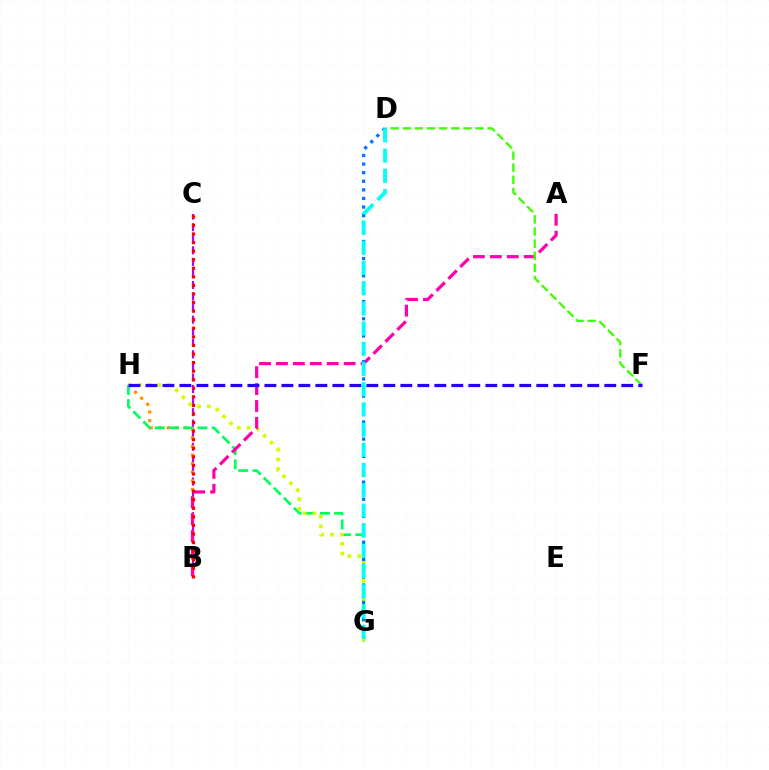{('B', 'C'): [{'color': '#b900ff', 'line_style': 'dashed', 'thickness': 1.57}, {'color': '#ff0000', 'line_style': 'dotted', 'thickness': 2.33}], ('B', 'H'): [{'color': '#ff9400', 'line_style': 'dotted', 'thickness': 2.33}], ('G', 'H'): [{'color': '#00ff5c', 'line_style': 'dashed', 'thickness': 1.93}, {'color': '#d1ff00', 'line_style': 'dotted', 'thickness': 2.64}], ('A', 'B'): [{'color': '#ff00ac', 'line_style': 'dashed', 'thickness': 2.3}], ('D', 'F'): [{'color': '#3dff00', 'line_style': 'dashed', 'thickness': 1.65}], ('F', 'H'): [{'color': '#2500ff', 'line_style': 'dashed', 'thickness': 2.31}], ('D', 'G'): [{'color': '#0074ff', 'line_style': 'dotted', 'thickness': 2.34}, {'color': '#00fff6', 'line_style': 'dashed', 'thickness': 2.75}]}